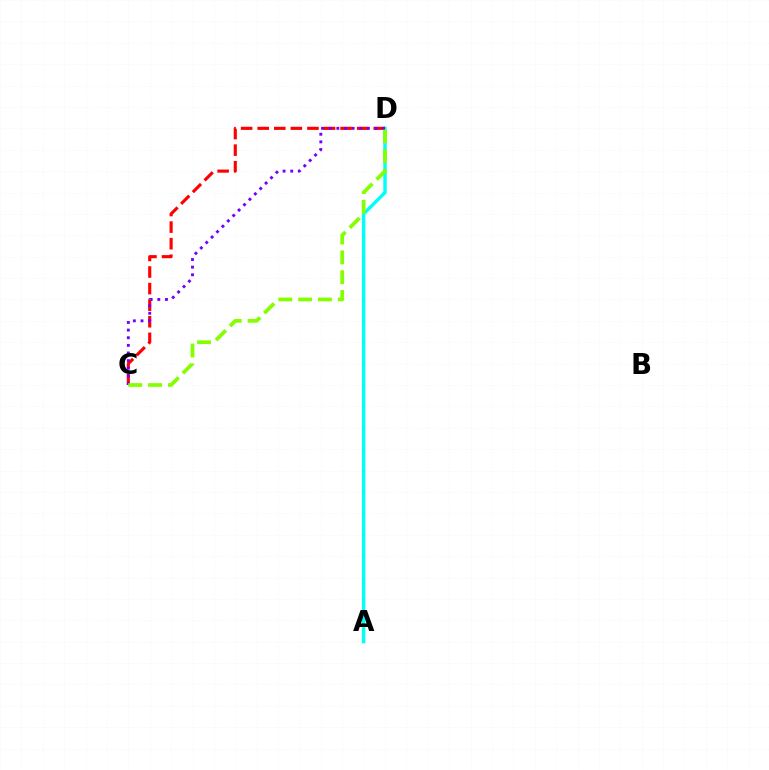{('A', 'D'): [{'color': '#00fff6', 'line_style': 'solid', 'thickness': 2.45}], ('C', 'D'): [{'color': '#ff0000', 'line_style': 'dashed', 'thickness': 2.25}, {'color': '#7200ff', 'line_style': 'dotted', 'thickness': 2.08}, {'color': '#84ff00', 'line_style': 'dashed', 'thickness': 2.69}]}